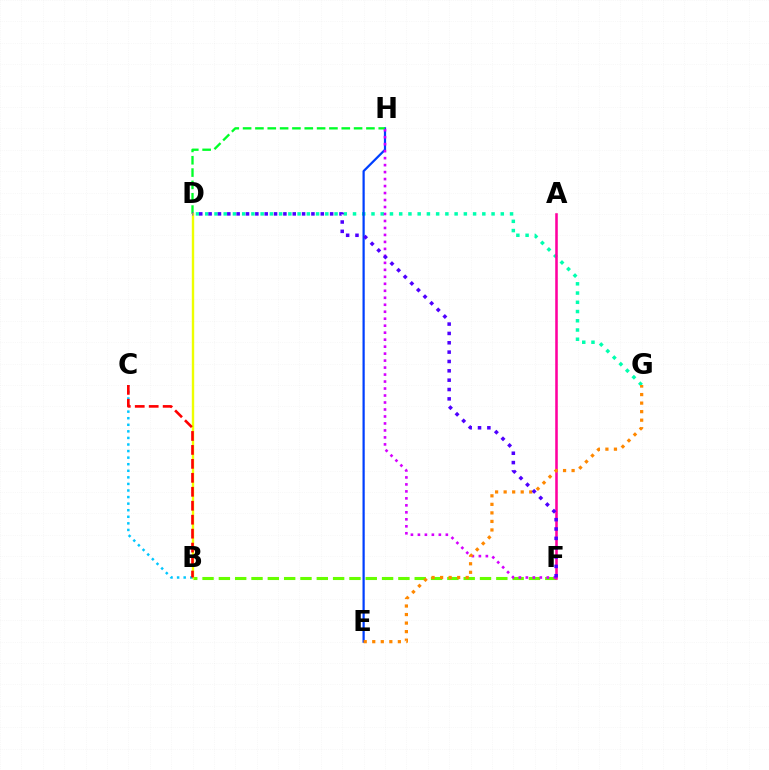{('D', 'G'): [{'color': '#00ffaf', 'line_style': 'dotted', 'thickness': 2.51}], ('B', 'F'): [{'color': '#66ff00', 'line_style': 'dashed', 'thickness': 2.22}], ('A', 'F'): [{'color': '#ff00a0', 'line_style': 'solid', 'thickness': 1.84}], ('E', 'H'): [{'color': '#003fff', 'line_style': 'solid', 'thickness': 1.6}], ('D', 'H'): [{'color': '#00ff27', 'line_style': 'dashed', 'thickness': 1.68}], ('F', 'H'): [{'color': '#d600ff', 'line_style': 'dotted', 'thickness': 1.9}], ('B', 'D'): [{'color': '#eeff00', 'line_style': 'solid', 'thickness': 1.73}], ('E', 'G'): [{'color': '#ff8800', 'line_style': 'dotted', 'thickness': 2.32}], ('D', 'F'): [{'color': '#4f00ff', 'line_style': 'dotted', 'thickness': 2.54}], ('B', 'C'): [{'color': '#00c7ff', 'line_style': 'dotted', 'thickness': 1.79}, {'color': '#ff0000', 'line_style': 'dashed', 'thickness': 1.9}]}